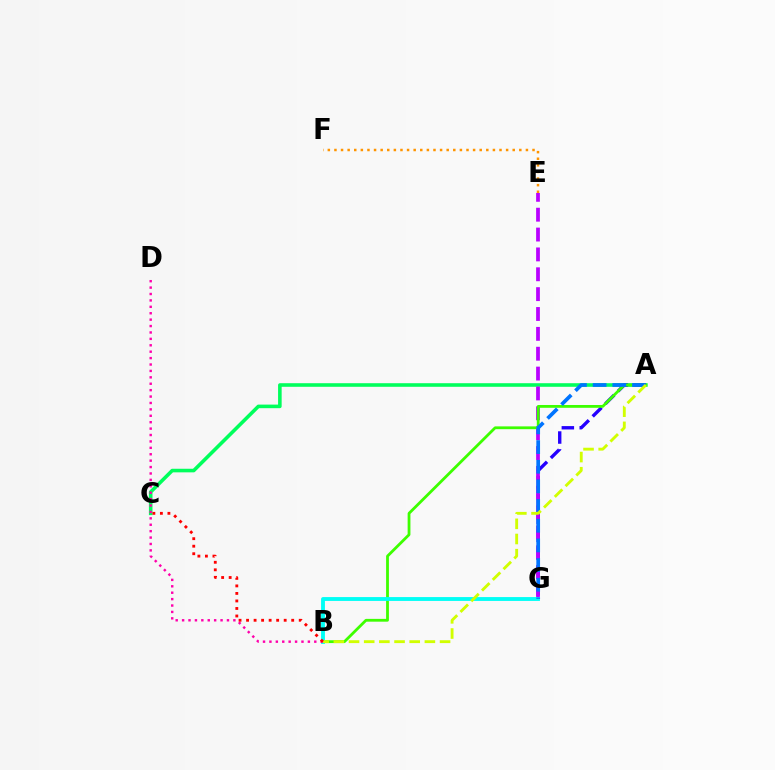{('A', 'C'): [{'color': '#00ff5c', 'line_style': 'solid', 'thickness': 2.58}], ('A', 'G'): [{'color': '#2500ff', 'line_style': 'dashed', 'thickness': 2.43}, {'color': '#0074ff', 'line_style': 'dashed', 'thickness': 2.67}], ('E', 'G'): [{'color': '#b900ff', 'line_style': 'dashed', 'thickness': 2.7}], ('A', 'B'): [{'color': '#3dff00', 'line_style': 'solid', 'thickness': 2.01}, {'color': '#d1ff00', 'line_style': 'dashed', 'thickness': 2.06}], ('B', 'G'): [{'color': '#00fff6', 'line_style': 'solid', 'thickness': 2.77}], ('E', 'F'): [{'color': '#ff9400', 'line_style': 'dotted', 'thickness': 1.79}], ('B', 'D'): [{'color': '#ff00ac', 'line_style': 'dotted', 'thickness': 1.74}], ('B', 'C'): [{'color': '#ff0000', 'line_style': 'dotted', 'thickness': 2.04}]}